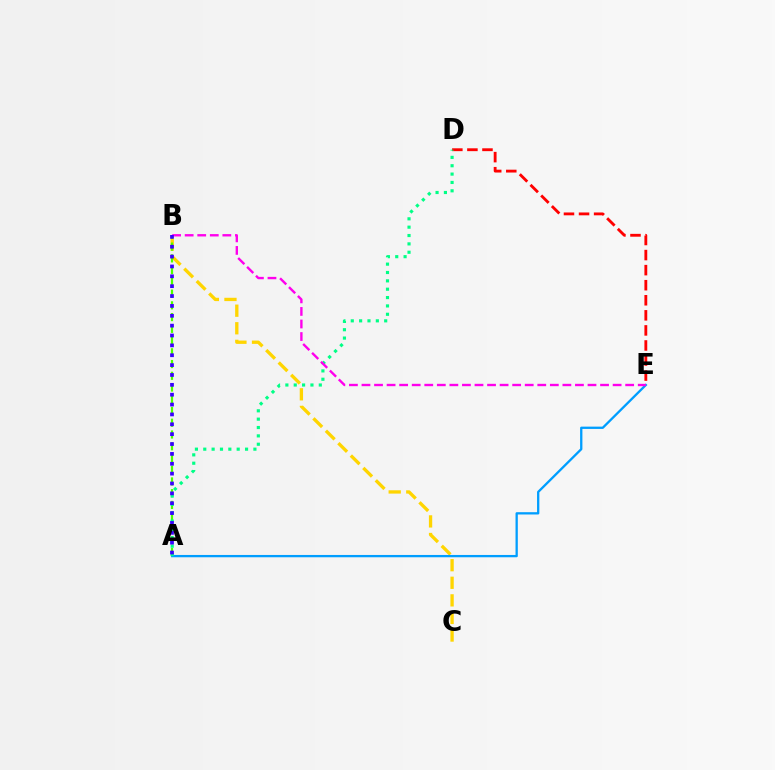{('B', 'C'): [{'color': '#ffd500', 'line_style': 'dashed', 'thickness': 2.39}], ('D', 'E'): [{'color': '#ff0000', 'line_style': 'dashed', 'thickness': 2.05}], ('A', 'B'): [{'color': '#4fff00', 'line_style': 'dashed', 'thickness': 1.59}, {'color': '#3700ff', 'line_style': 'dotted', 'thickness': 2.68}], ('A', 'E'): [{'color': '#009eff', 'line_style': 'solid', 'thickness': 1.66}], ('A', 'D'): [{'color': '#00ff86', 'line_style': 'dotted', 'thickness': 2.27}], ('B', 'E'): [{'color': '#ff00ed', 'line_style': 'dashed', 'thickness': 1.71}]}